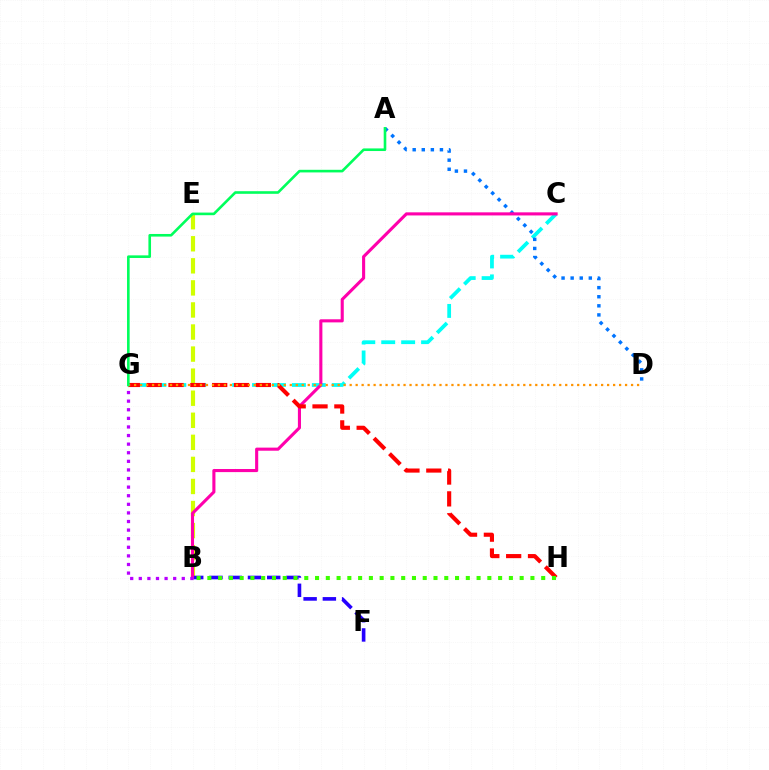{('C', 'G'): [{'color': '#00fff6', 'line_style': 'dashed', 'thickness': 2.71}], ('B', 'E'): [{'color': '#d1ff00', 'line_style': 'dashed', 'thickness': 3.0}], ('B', 'F'): [{'color': '#2500ff', 'line_style': 'dashed', 'thickness': 2.62}], ('A', 'D'): [{'color': '#0074ff', 'line_style': 'dotted', 'thickness': 2.47}], ('B', 'C'): [{'color': '#ff00ac', 'line_style': 'solid', 'thickness': 2.23}], ('G', 'H'): [{'color': '#ff0000', 'line_style': 'dashed', 'thickness': 2.97}], ('B', 'G'): [{'color': '#b900ff', 'line_style': 'dotted', 'thickness': 2.34}], ('D', 'G'): [{'color': '#ff9400', 'line_style': 'dotted', 'thickness': 1.63}], ('A', 'G'): [{'color': '#00ff5c', 'line_style': 'solid', 'thickness': 1.89}], ('B', 'H'): [{'color': '#3dff00', 'line_style': 'dotted', 'thickness': 2.93}]}